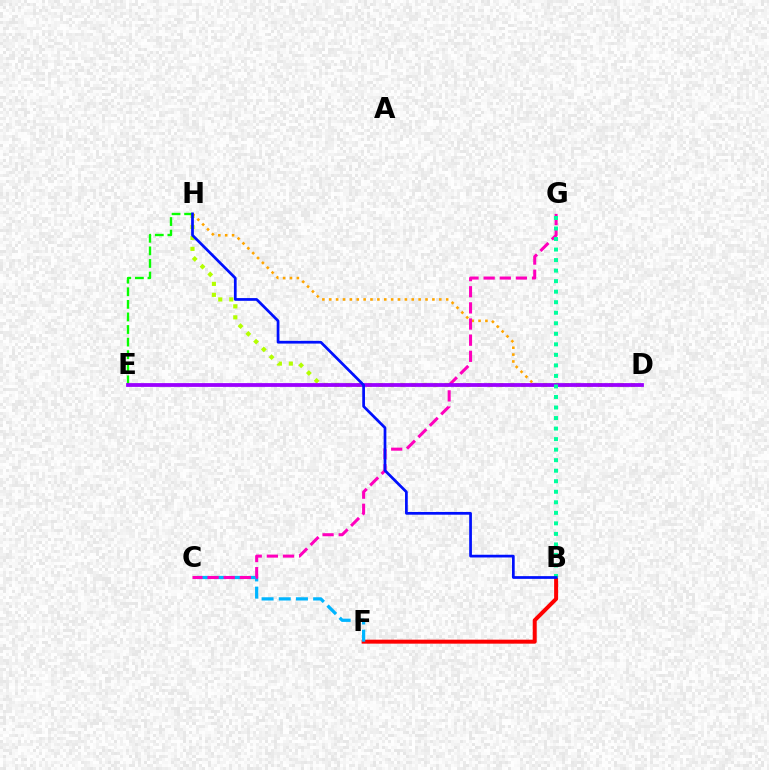{('D', 'H'): [{'color': '#b3ff00', 'line_style': 'dotted', 'thickness': 2.98}, {'color': '#ffa500', 'line_style': 'dotted', 'thickness': 1.87}], ('B', 'F'): [{'color': '#ff0000', 'line_style': 'solid', 'thickness': 2.86}], ('C', 'F'): [{'color': '#00b5ff', 'line_style': 'dashed', 'thickness': 2.33}], ('C', 'G'): [{'color': '#ff00bd', 'line_style': 'dashed', 'thickness': 2.19}], ('E', 'H'): [{'color': '#08ff00', 'line_style': 'dashed', 'thickness': 1.71}], ('D', 'E'): [{'color': '#9b00ff', 'line_style': 'solid', 'thickness': 2.72}], ('B', 'G'): [{'color': '#00ff9d', 'line_style': 'dotted', 'thickness': 2.86}], ('B', 'H'): [{'color': '#0010ff', 'line_style': 'solid', 'thickness': 1.96}]}